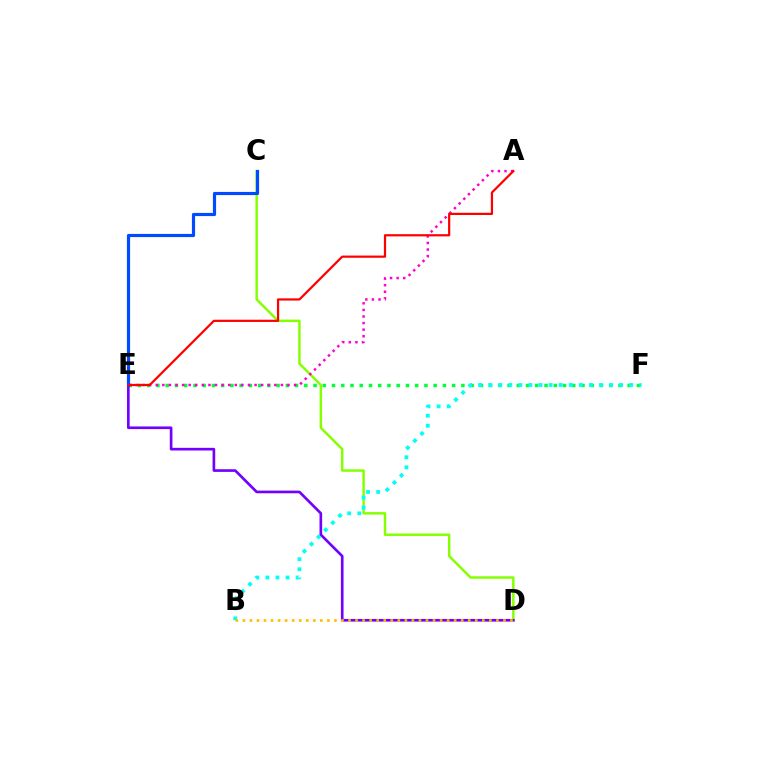{('C', 'D'): [{'color': '#84ff00', 'line_style': 'solid', 'thickness': 1.77}], ('E', 'F'): [{'color': '#00ff39', 'line_style': 'dotted', 'thickness': 2.51}], ('D', 'E'): [{'color': '#7200ff', 'line_style': 'solid', 'thickness': 1.91}], ('B', 'F'): [{'color': '#00fff6', 'line_style': 'dotted', 'thickness': 2.74}], ('B', 'D'): [{'color': '#ffbd00', 'line_style': 'dotted', 'thickness': 1.91}], ('A', 'E'): [{'color': '#ff00cf', 'line_style': 'dotted', 'thickness': 1.79}, {'color': '#ff0000', 'line_style': 'solid', 'thickness': 1.6}], ('C', 'E'): [{'color': '#004bff', 'line_style': 'solid', 'thickness': 2.28}]}